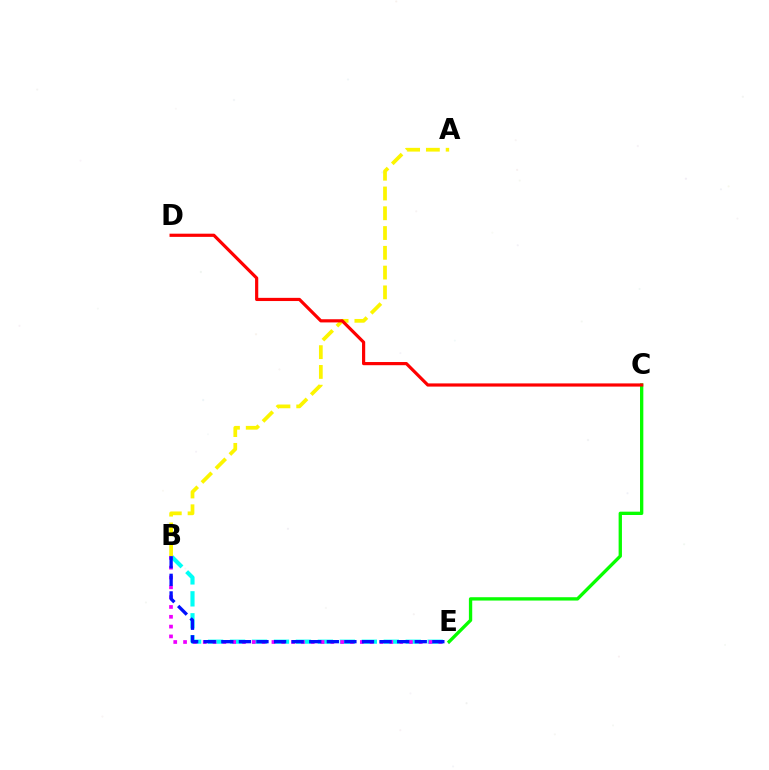{('B', 'E'): [{'color': '#00fff6', 'line_style': 'dashed', 'thickness': 2.98}, {'color': '#ee00ff', 'line_style': 'dotted', 'thickness': 2.67}, {'color': '#0010ff', 'line_style': 'dashed', 'thickness': 2.39}], ('C', 'E'): [{'color': '#08ff00', 'line_style': 'solid', 'thickness': 2.4}], ('A', 'B'): [{'color': '#fcf500', 'line_style': 'dashed', 'thickness': 2.69}], ('C', 'D'): [{'color': '#ff0000', 'line_style': 'solid', 'thickness': 2.29}]}